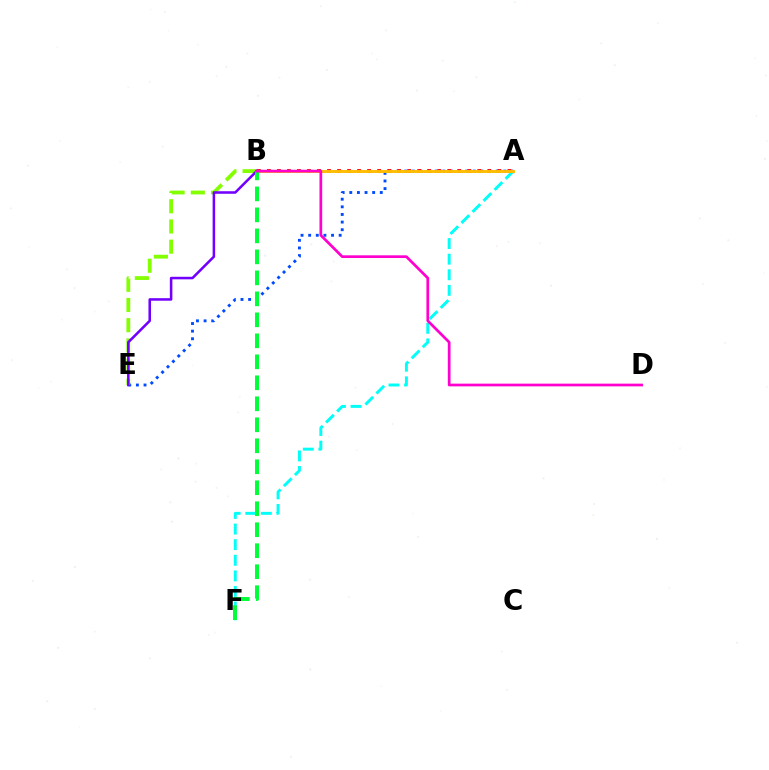{('A', 'E'): [{'color': '#004bff', 'line_style': 'dotted', 'thickness': 2.07}], ('B', 'E'): [{'color': '#84ff00', 'line_style': 'dashed', 'thickness': 2.75}, {'color': '#7200ff', 'line_style': 'solid', 'thickness': 1.83}], ('A', 'F'): [{'color': '#00fff6', 'line_style': 'dashed', 'thickness': 2.12}], ('A', 'B'): [{'color': '#ff0000', 'line_style': 'dotted', 'thickness': 2.72}, {'color': '#ffbd00', 'line_style': 'solid', 'thickness': 2.09}], ('B', 'F'): [{'color': '#00ff39', 'line_style': 'dashed', 'thickness': 2.85}], ('B', 'D'): [{'color': '#ff00cf', 'line_style': 'solid', 'thickness': 1.96}]}